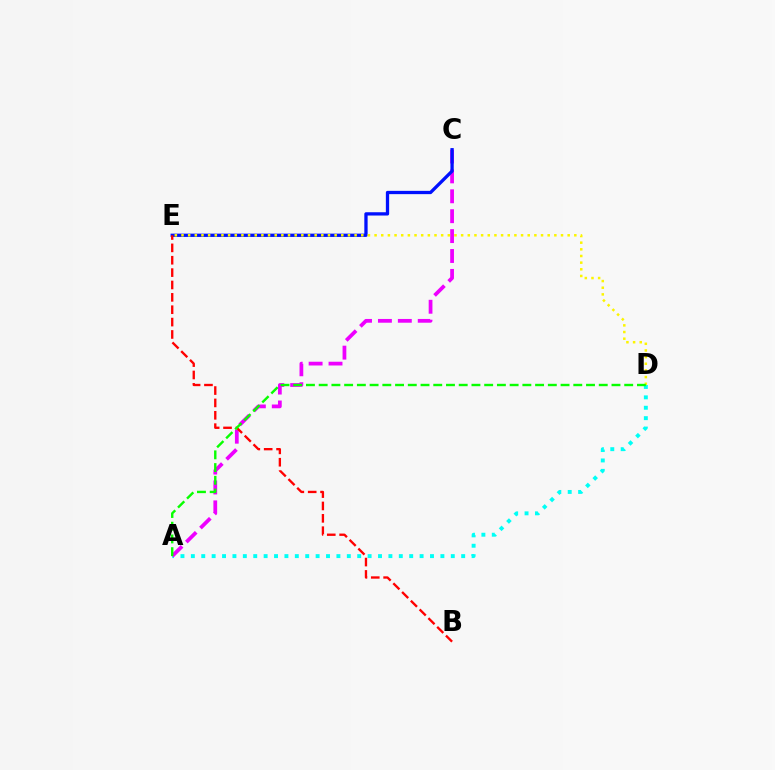{('A', 'D'): [{'color': '#00fff6', 'line_style': 'dotted', 'thickness': 2.82}, {'color': '#08ff00', 'line_style': 'dashed', 'thickness': 1.73}], ('A', 'C'): [{'color': '#ee00ff', 'line_style': 'dashed', 'thickness': 2.7}], ('C', 'E'): [{'color': '#0010ff', 'line_style': 'solid', 'thickness': 2.37}], ('D', 'E'): [{'color': '#fcf500', 'line_style': 'dotted', 'thickness': 1.81}], ('B', 'E'): [{'color': '#ff0000', 'line_style': 'dashed', 'thickness': 1.68}]}